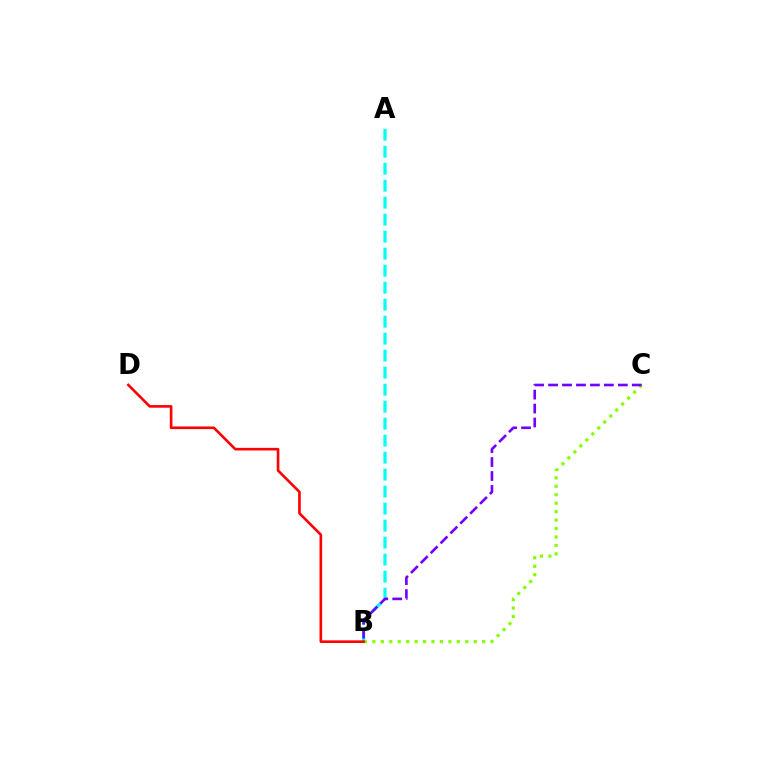{('A', 'B'): [{'color': '#00fff6', 'line_style': 'dashed', 'thickness': 2.31}], ('B', 'C'): [{'color': '#84ff00', 'line_style': 'dotted', 'thickness': 2.29}, {'color': '#7200ff', 'line_style': 'dashed', 'thickness': 1.9}], ('B', 'D'): [{'color': '#ff0000', 'line_style': 'solid', 'thickness': 1.9}]}